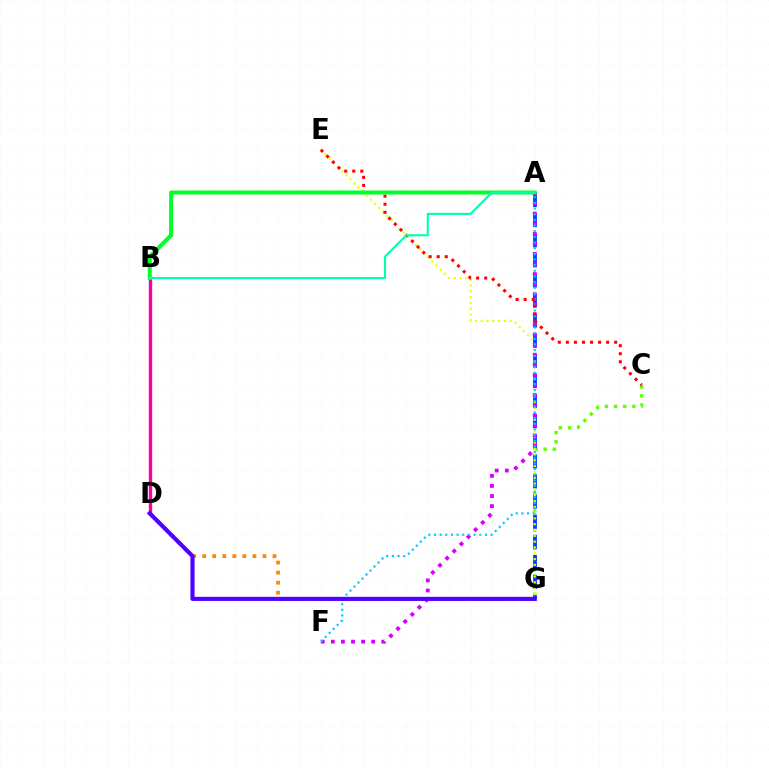{('C', 'G'): [{'color': '#66ff00', 'line_style': 'dotted', 'thickness': 2.49}], ('A', 'G'): [{'color': '#003fff', 'line_style': 'dashed', 'thickness': 2.73}], ('E', 'G'): [{'color': '#eeff00', 'line_style': 'dotted', 'thickness': 1.58}], ('A', 'F'): [{'color': '#d600ff', 'line_style': 'dotted', 'thickness': 2.74}, {'color': '#00c7ff', 'line_style': 'dotted', 'thickness': 1.54}], ('D', 'G'): [{'color': '#ff8800', 'line_style': 'dotted', 'thickness': 2.73}, {'color': '#4f00ff', 'line_style': 'solid', 'thickness': 2.97}], ('C', 'E'): [{'color': '#ff0000', 'line_style': 'dotted', 'thickness': 2.19}], ('B', 'D'): [{'color': '#ff00a0', 'line_style': 'solid', 'thickness': 2.43}], ('A', 'B'): [{'color': '#00ff27', 'line_style': 'solid', 'thickness': 2.87}, {'color': '#00ffaf', 'line_style': 'solid', 'thickness': 1.52}]}